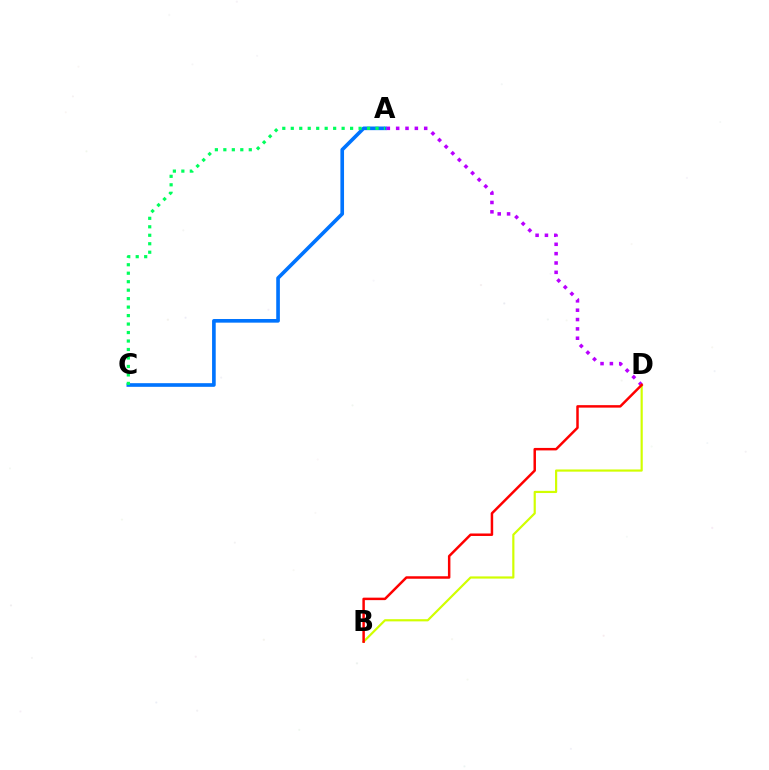{('A', 'C'): [{'color': '#0074ff', 'line_style': 'solid', 'thickness': 2.62}, {'color': '#00ff5c', 'line_style': 'dotted', 'thickness': 2.3}], ('A', 'D'): [{'color': '#b900ff', 'line_style': 'dotted', 'thickness': 2.54}], ('B', 'D'): [{'color': '#d1ff00', 'line_style': 'solid', 'thickness': 1.57}, {'color': '#ff0000', 'line_style': 'solid', 'thickness': 1.79}]}